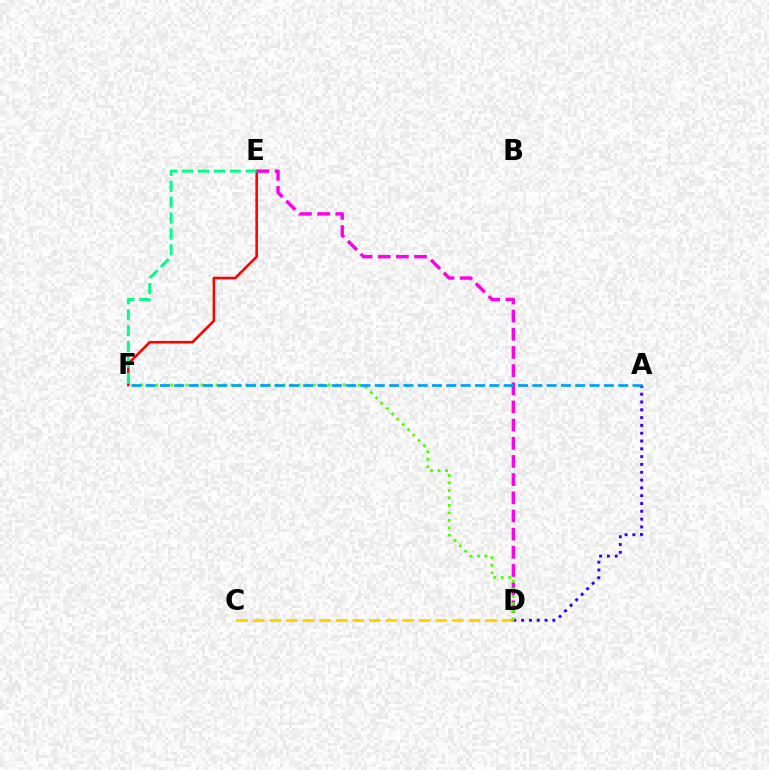{('E', 'F'): [{'color': '#ff0000', 'line_style': 'solid', 'thickness': 1.86}, {'color': '#00ff86', 'line_style': 'dashed', 'thickness': 2.16}], ('A', 'D'): [{'color': '#3700ff', 'line_style': 'dotted', 'thickness': 2.12}], ('C', 'D'): [{'color': '#ffd500', 'line_style': 'dashed', 'thickness': 2.26}], ('D', 'E'): [{'color': '#ff00ed', 'line_style': 'dashed', 'thickness': 2.47}], ('D', 'F'): [{'color': '#4fff00', 'line_style': 'dotted', 'thickness': 2.04}], ('A', 'F'): [{'color': '#009eff', 'line_style': 'dashed', 'thickness': 1.95}]}